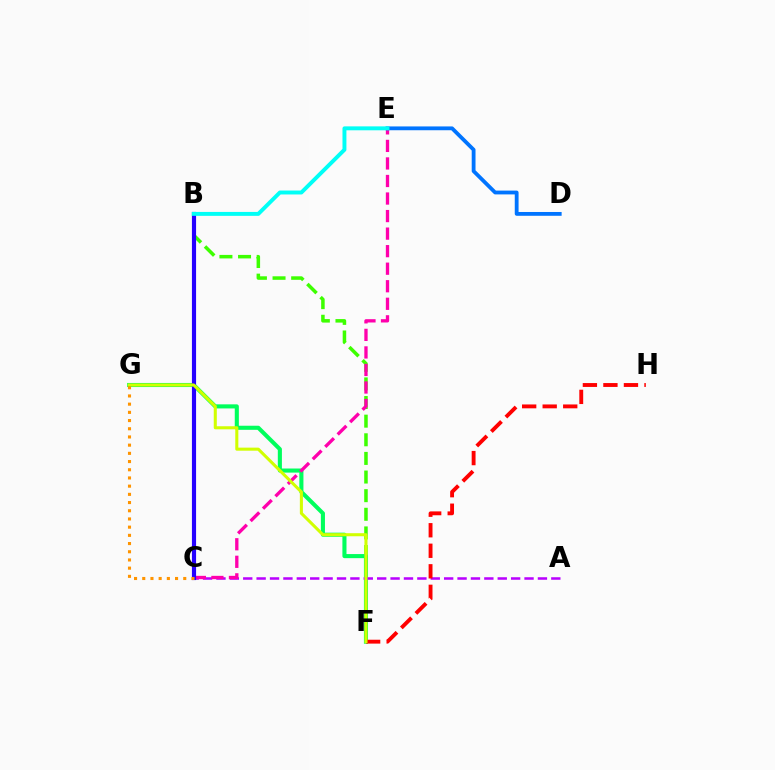{('B', 'F'): [{'color': '#3dff00', 'line_style': 'dashed', 'thickness': 2.53}], ('F', 'G'): [{'color': '#00ff5c', 'line_style': 'solid', 'thickness': 2.94}, {'color': '#d1ff00', 'line_style': 'solid', 'thickness': 2.2}], ('A', 'C'): [{'color': '#b900ff', 'line_style': 'dashed', 'thickness': 1.82}], ('C', 'E'): [{'color': '#ff00ac', 'line_style': 'dashed', 'thickness': 2.38}], ('B', 'C'): [{'color': '#2500ff', 'line_style': 'solid', 'thickness': 2.99}], ('F', 'H'): [{'color': '#ff0000', 'line_style': 'dashed', 'thickness': 2.79}], ('D', 'E'): [{'color': '#0074ff', 'line_style': 'solid', 'thickness': 2.74}], ('B', 'E'): [{'color': '#00fff6', 'line_style': 'solid', 'thickness': 2.83}], ('C', 'G'): [{'color': '#ff9400', 'line_style': 'dotted', 'thickness': 2.23}]}